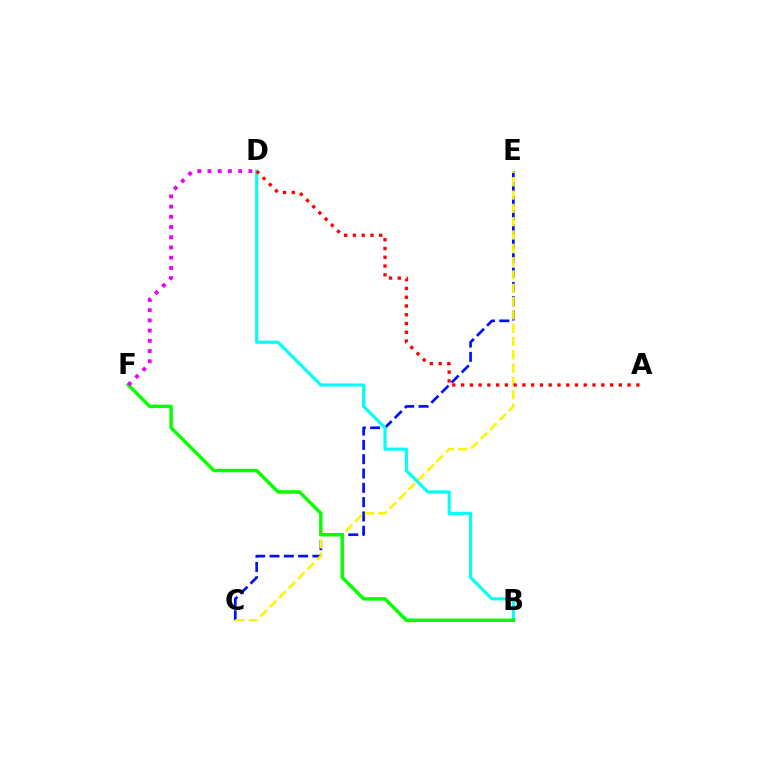{('C', 'E'): [{'color': '#0010ff', 'line_style': 'dashed', 'thickness': 1.94}, {'color': '#fcf500', 'line_style': 'dashed', 'thickness': 1.81}], ('B', 'D'): [{'color': '#00fff6', 'line_style': 'solid', 'thickness': 2.25}], ('B', 'F'): [{'color': '#08ff00', 'line_style': 'solid', 'thickness': 2.49}], ('D', 'F'): [{'color': '#ee00ff', 'line_style': 'dotted', 'thickness': 2.78}], ('A', 'D'): [{'color': '#ff0000', 'line_style': 'dotted', 'thickness': 2.38}]}